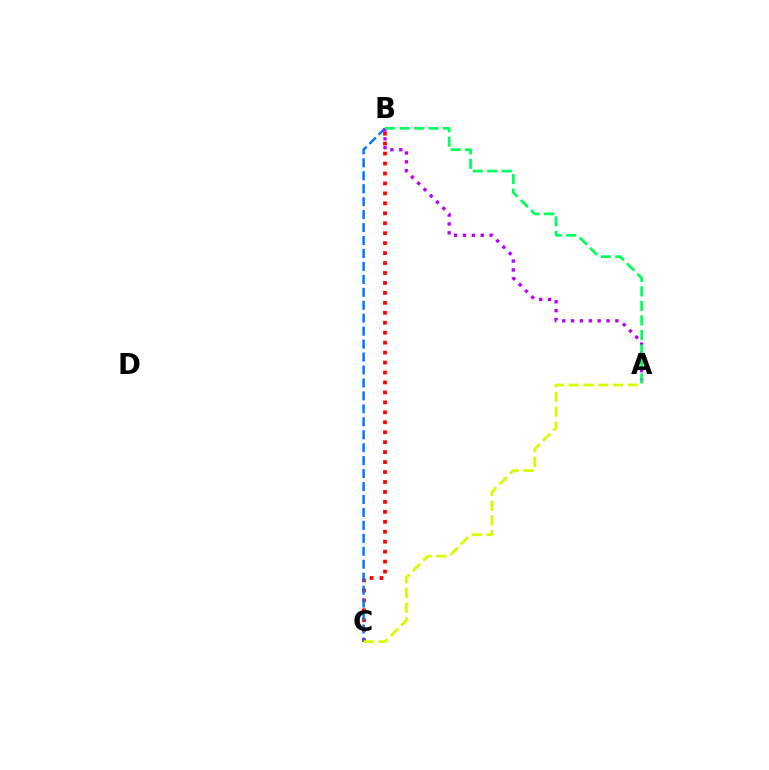{('B', 'C'): [{'color': '#ff0000', 'line_style': 'dotted', 'thickness': 2.7}, {'color': '#0074ff', 'line_style': 'dashed', 'thickness': 1.76}], ('A', 'C'): [{'color': '#d1ff00', 'line_style': 'dashed', 'thickness': 2.01}], ('A', 'B'): [{'color': '#b900ff', 'line_style': 'dotted', 'thickness': 2.41}, {'color': '#00ff5c', 'line_style': 'dashed', 'thickness': 1.97}]}